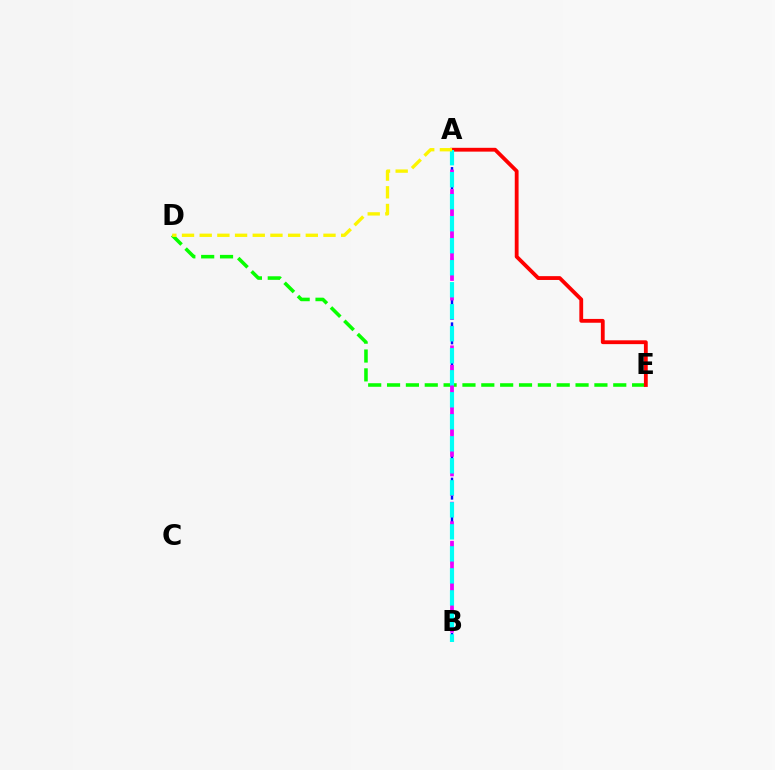{('A', 'B'): [{'color': '#0010ff', 'line_style': 'dashed', 'thickness': 1.76}, {'color': '#ee00ff', 'line_style': 'dashed', 'thickness': 2.65}, {'color': '#00fff6', 'line_style': 'dashed', 'thickness': 2.99}], ('D', 'E'): [{'color': '#08ff00', 'line_style': 'dashed', 'thickness': 2.56}], ('A', 'E'): [{'color': '#ff0000', 'line_style': 'solid', 'thickness': 2.75}], ('A', 'D'): [{'color': '#fcf500', 'line_style': 'dashed', 'thickness': 2.4}]}